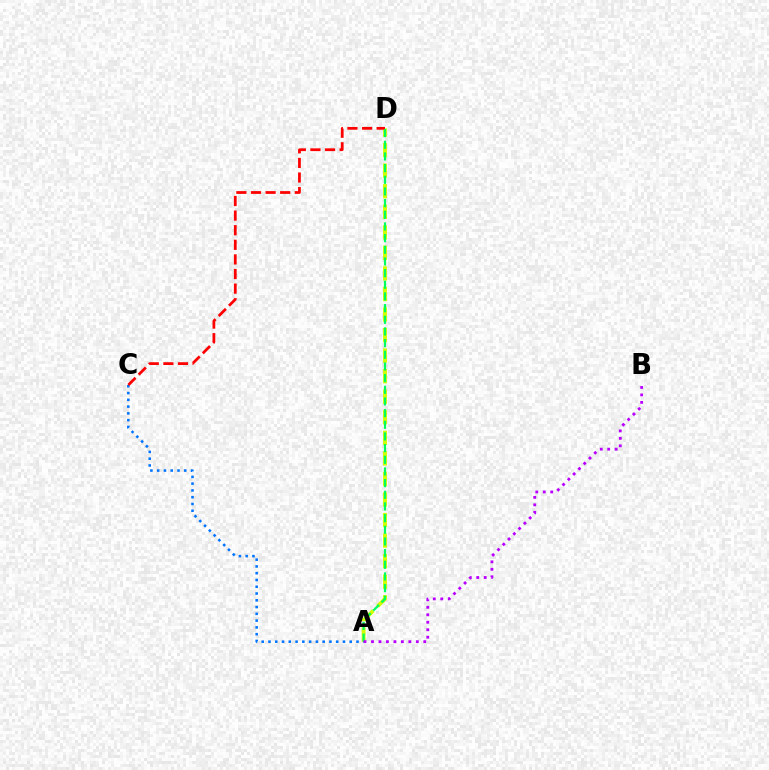{('A', 'D'): [{'color': '#d1ff00', 'line_style': 'dashed', 'thickness': 2.79}, {'color': '#00ff5c', 'line_style': 'dashed', 'thickness': 1.58}], ('A', 'C'): [{'color': '#0074ff', 'line_style': 'dotted', 'thickness': 1.84}], ('C', 'D'): [{'color': '#ff0000', 'line_style': 'dashed', 'thickness': 1.98}], ('A', 'B'): [{'color': '#b900ff', 'line_style': 'dotted', 'thickness': 2.03}]}